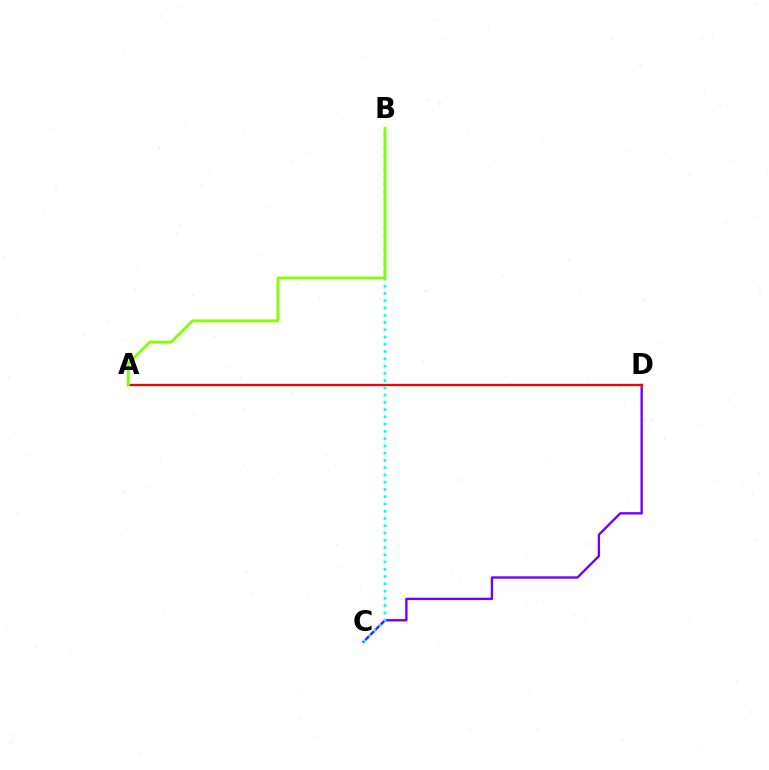{('C', 'D'): [{'color': '#7200ff', 'line_style': 'solid', 'thickness': 1.71}], ('B', 'C'): [{'color': '#00fff6', 'line_style': 'dotted', 'thickness': 1.97}], ('A', 'D'): [{'color': '#ff0000', 'line_style': 'solid', 'thickness': 1.61}], ('A', 'B'): [{'color': '#84ff00', 'line_style': 'solid', 'thickness': 2.04}]}